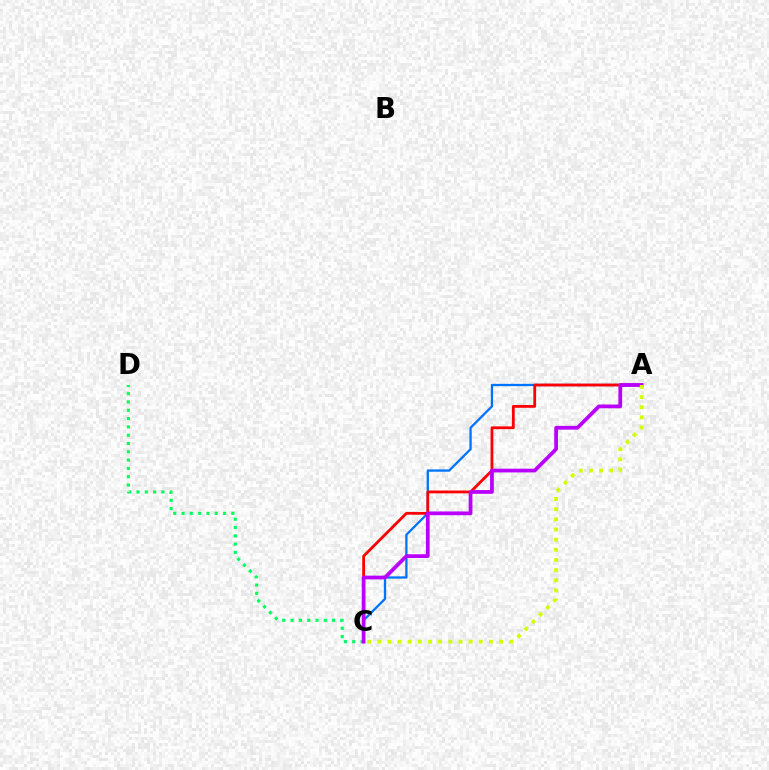{('A', 'C'): [{'color': '#0074ff', 'line_style': 'solid', 'thickness': 1.66}, {'color': '#ff0000', 'line_style': 'solid', 'thickness': 2.01}, {'color': '#b900ff', 'line_style': 'solid', 'thickness': 2.7}, {'color': '#d1ff00', 'line_style': 'dotted', 'thickness': 2.76}], ('C', 'D'): [{'color': '#00ff5c', 'line_style': 'dotted', 'thickness': 2.26}]}